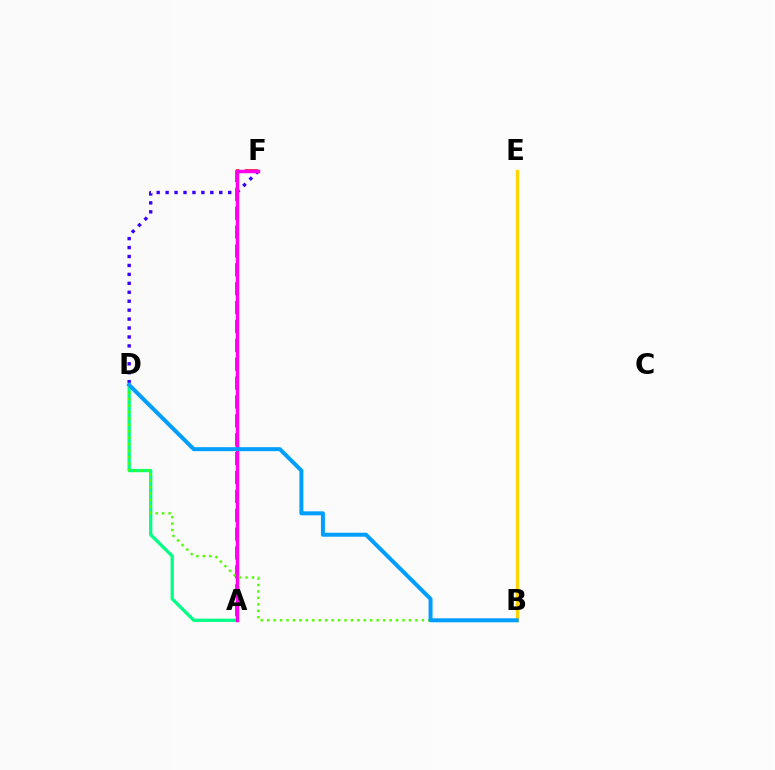{('B', 'E'): [{'color': '#ffd500', 'line_style': 'solid', 'thickness': 2.44}], ('A', 'F'): [{'color': '#ff0000', 'line_style': 'dashed', 'thickness': 2.56}, {'color': '#ff00ed', 'line_style': 'solid', 'thickness': 2.51}], ('D', 'F'): [{'color': '#3700ff', 'line_style': 'dotted', 'thickness': 2.43}], ('A', 'D'): [{'color': '#00ff86', 'line_style': 'solid', 'thickness': 2.36}], ('B', 'D'): [{'color': '#4fff00', 'line_style': 'dotted', 'thickness': 1.75}, {'color': '#009eff', 'line_style': 'solid', 'thickness': 2.87}]}